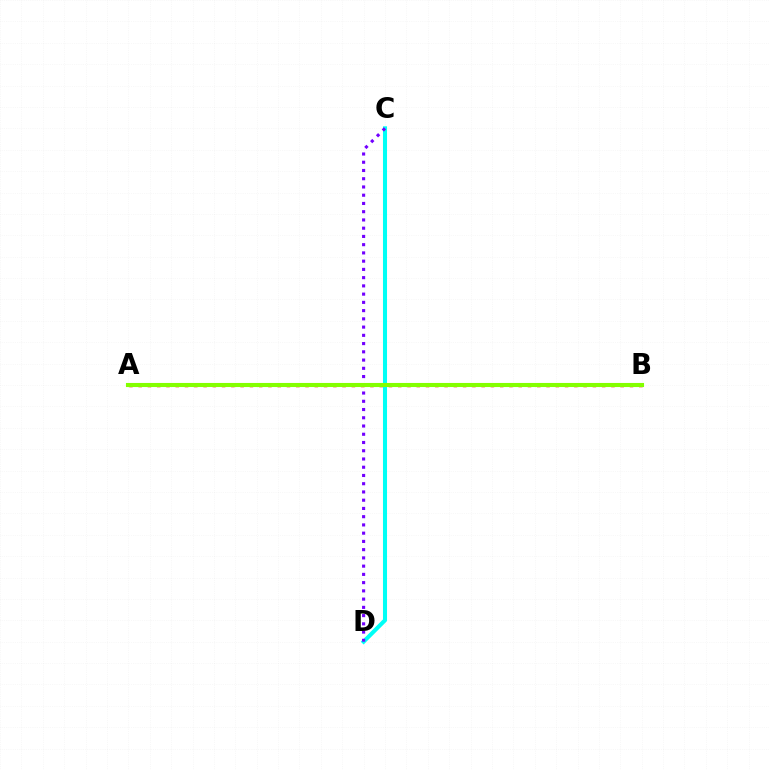{('C', 'D'): [{'color': '#00fff6', 'line_style': 'solid', 'thickness': 2.92}, {'color': '#7200ff', 'line_style': 'dotted', 'thickness': 2.24}], ('A', 'B'): [{'color': '#ff0000', 'line_style': 'dotted', 'thickness': 2.52}, {'color': '#84ff00', 'line_style': 'solid', 'thickness': 2.95}]}